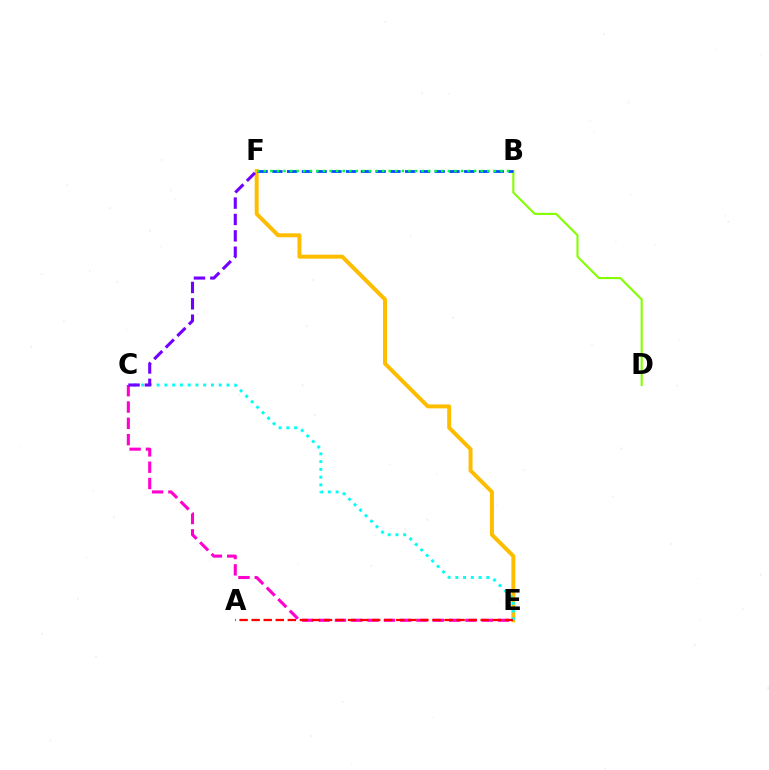{('E', 'F'): [{'color': '#ffbd00', 'line_style': 'solid', 'thickness': 2.85}], ('C', 'E'): [{'color': '#00fff6', 'line_style': 'dotted', 'thickness': 2.11}, {'color': '#ff00cf', 'line_style': 'dashed', 'thickness': 2.22}], ('B', 'D'): [{'color': '#84ff00', 'line_style': 'solid', 'thickness': 1.52}], ('C', 'F'): [{'color': '#7200ff', 'line_style': 'dashed', 'thickness': 2.22}], ('B', 'F'): [{'color': '#004bff', 'line_style': 'dashed', 'thickness': 2.0}, {'color': '#00ff39', 'line_style': 'dotted', 'thickness': 1.79}], ('A', 'E'): [{'color': '#ff0000', 'line_style': 'dashed', 'thickness': 1.64}]}